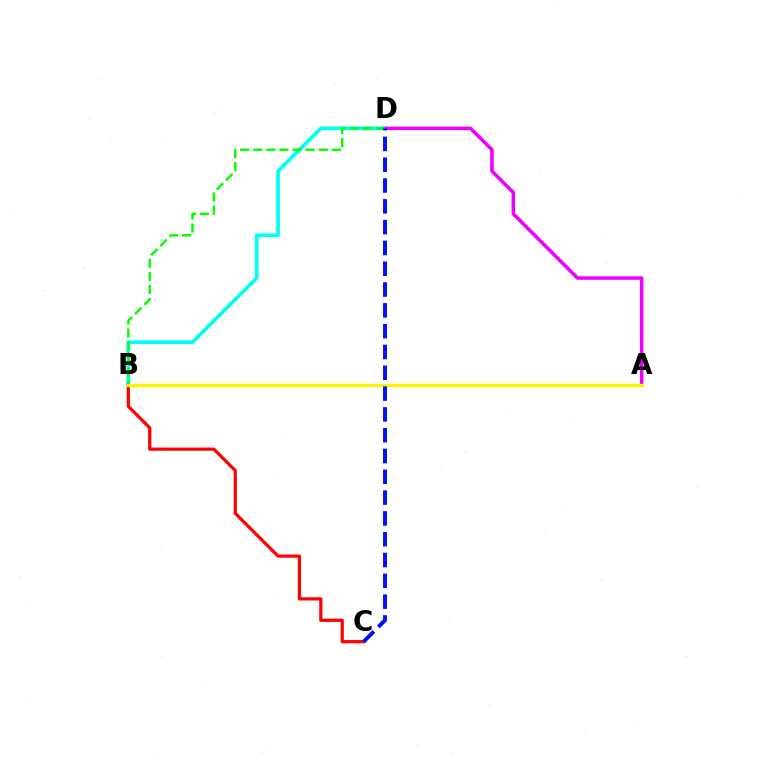{('B', 'D'): [{'color': '#00fff6', 'line_style': 'solid', 'thickness': 2.68}, {'color': '#08ff00', 'line_style': 'dashed', 'thickness': 1.78}], ('B', 'C'): [{'color': '#ff0000', 'line_style': 'solid', 'thickness': 2.31}], ('A', 'D'): [{'color': '#ee00ff', 'line_style': 'solid', 'thickness': 2.52}], ('A', 'B'): [{'color': '#fcf500', 'line_style': 'solid', 'thickness': 2.39}], ('C', 'D'): [{'color': '#0010ff', 'line_style': 'dashed', 'thickness': 2.83}]}